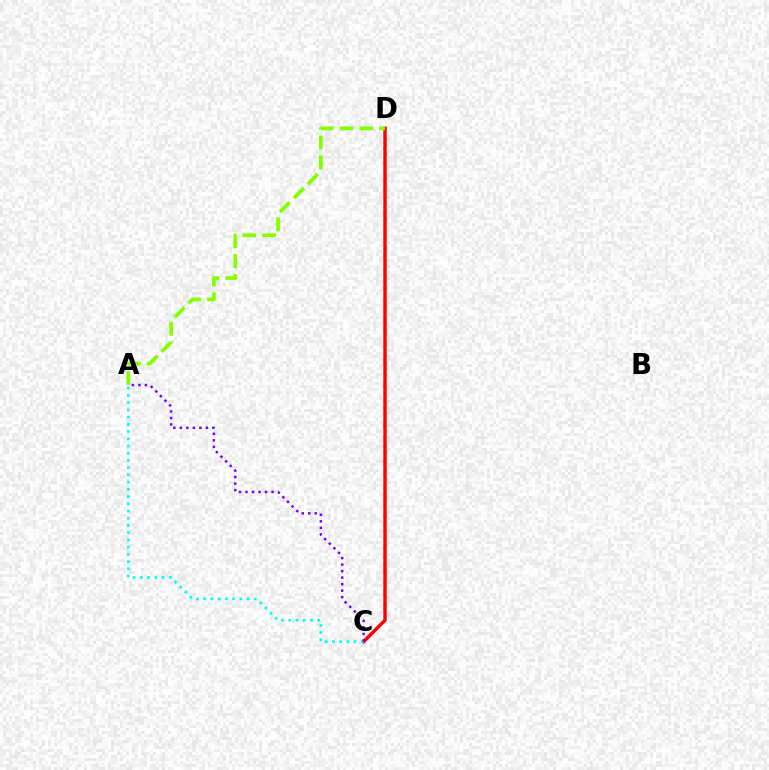{('C', 'D'): [{'color': '#ff0000', 'line_style': 'solid', 'thickness': 2.46}], ('A', 'D'): [{'color': '#84ff00', 'line_style': 'dashed', 'thickness': 2.7}], ('A', 'C'): [{'color': '#00fff6', 'line_style': 'dotted', 'thickness': 1.96}, {'color': '#7200ff', 'line_style': 'dotted', 'thickness': 1.77}]}